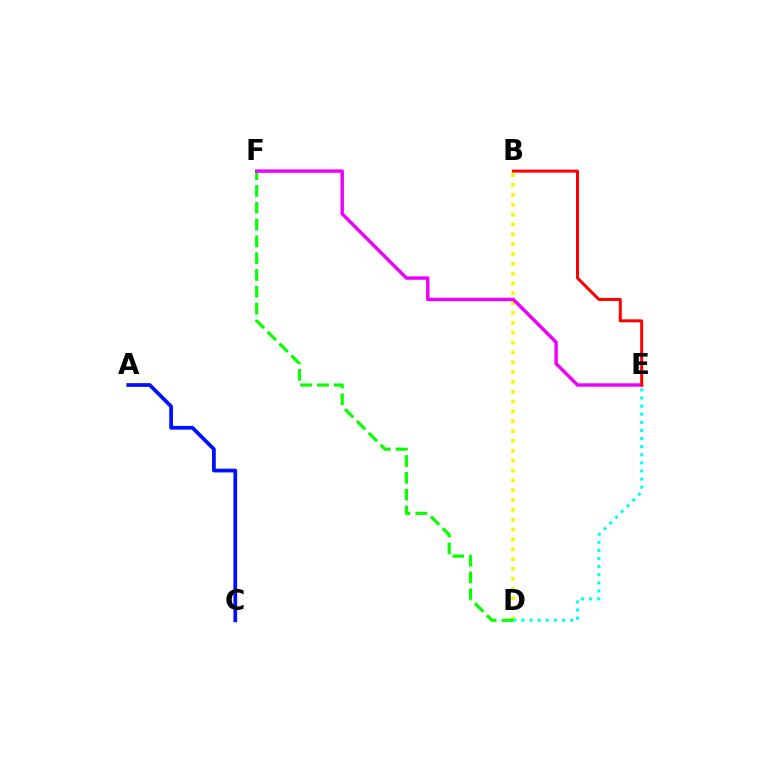{('B', 'D'): [{'color': '#fcf500', 'line_style': 'dotted', 'thickness': 2.67}], ('D', 'E'): [{'color': '#00fff6', 'line_style': 'dotted', 'thickness': 2.2}], ('A', 'C'): [{'color': '#0010ff', 'line_style': 'solid', 'thickness': 2.7}], ('D', 'F'): [{'color': '#08ff00', 'line_style': 'dashed', 'thickness': 2.28}], ('E', 'F'): [{'color': '#ee00ff', 'line_style': 'solid', 'thickness': 2.47}], ('B', 'E'): [{'color': '#ff0000', 'line_style': 'solid', 'thickness': 2.16}]}